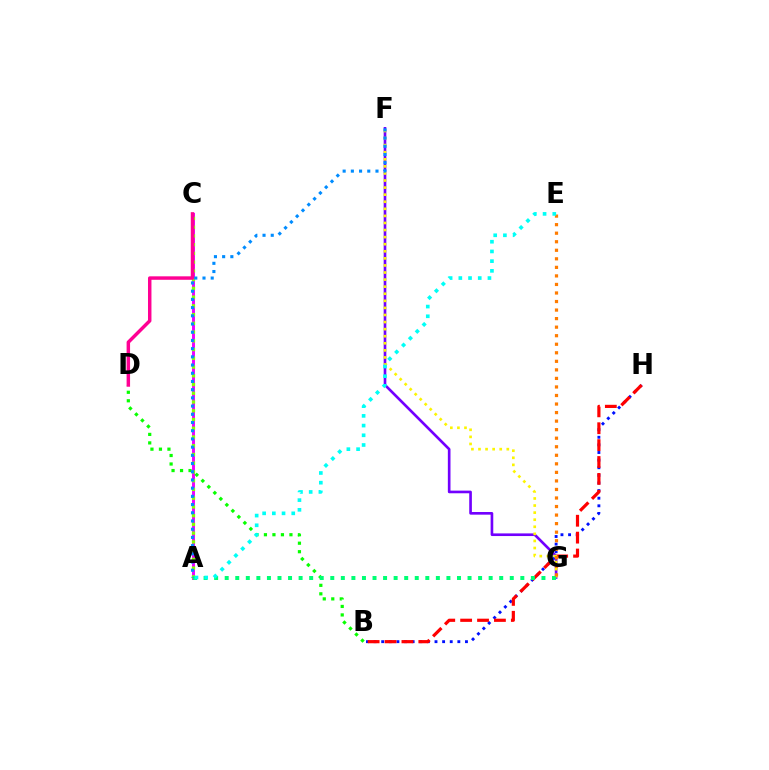{('A', 'C'): [{'color': '#ee00ff', 'line_style': 'solid', 'thickness': 2.12}, {'color': '#84ff00', 'line_style': 'dotted', 'thickness': 2.38}], ('B', 'D'): [{'color': '#08ff00', 'line_style': 'dotted', 'thickness': 2.31}], ('B', 'H'): [{'color': '#0010ff', 'line_style': 'dotted', 'thickness': 2.07}, {'color': '#ff0000', 'line_style': 'dashed', 'thickness': 2.3}], ('C', 'D'): [{'color': '#ff0094', 'line_style': 'solid', 'thickness': 2.49}], ('F', 'G'): [{'color': '#7200ff', 'line_style': 'solid', 'thickness': 1.91}, {'color': '#fcf500', 'line_style': 'dotted', 'thickness': 1.92}], ('A', 'G'): [{'color': '#00ff74', 'line_style': 'dotted', 'thickness': 2.87}], ('E', 'G'): [{'color': '#ff7c00', 'line_style': 'dotted', 'thickness': 2.32}], ('A', 'F'): [{'color': '#008cff', 'line_style': 'dotted', 'thickness': 2.23}], ('A', 'E'): [{'color': '#00fff6', 'line_style': 'dotted', 'thickness': 2.64}]}